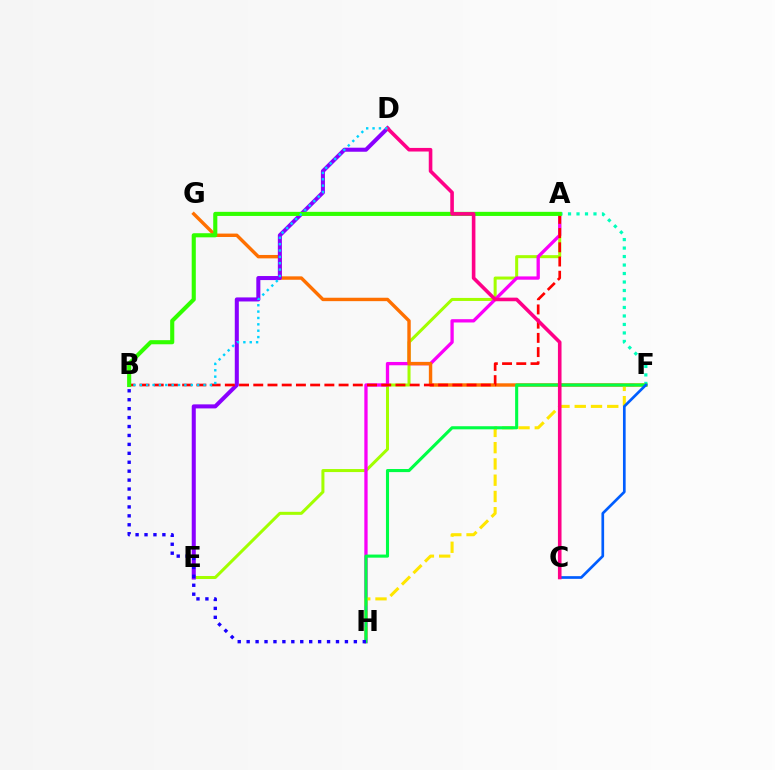{('A', 'E'): [{'color': '#a2ff00', 'line_style': 'solid', 'thickness': 2.18}], ('A', 'H'): [{'color': '#fa00f9', 'line_style': 'solid', 'thickness': 2.38}], ('F', 'G'): [{'color': '#ff7000', 'line_style': 'solid', 'thickness': 2.45}], ('A', 'F'): [{'color': '#00ffbb', 'line_style': 'dotted', 'thickness': 2.31}], ('F', 'H'): [{'color': '#ffe600', 'line_style': 'dashed', 'thickness': 2.21}, {'color': '#00ff45', 'line_style': 'solid', 'thickness': 2.23}], ('D', 'E'): [{'color': '#8a00ff', 'line_style': 'solid', 'thickness': 2.91}], ('A', 'B'): [{'color': '#ff0000', 'line_style': 'dashed', 'thickness': 1.93}, {'color': '#31ff00', 'line_style': 'solid', 'thickness': 2.96}], ('B', 'H'): [{'color': '#1900ff', 'line_style': 'dotted', 'thickness': 2.43}], ('C', 'F'): [{'color': '#005dff', 'line_style': 'solid', 'thickness': 1.93}], ('C', 'D'): [{'color': '#ff0088', 'line_style': 'solid', 'thickness': 2.59}], ('B', 'D'): [{'color': '#00d3ff', 'line_style': 'dotted', 'thickness': 1.73}]}